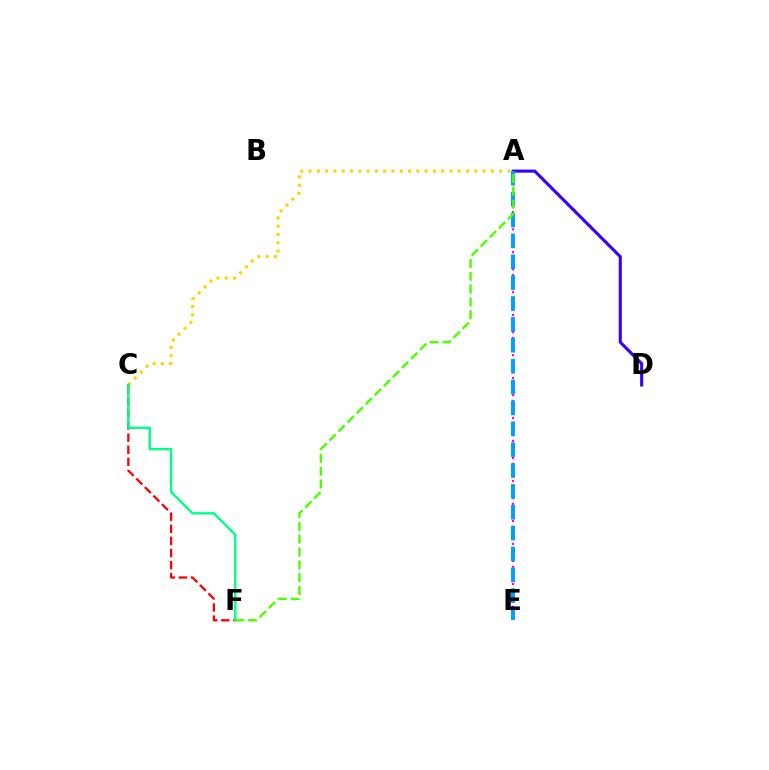{('A', 'E'): [{'color': '#ff00ed', 'line_style': 'dotted', 'thickness': 1.55}, {'color': '#009eff', 'line_style': 'dashed', 'thickness': 2.84}], ('A', 'C'): [{'color': '#ffd500', 'line_style': 'dotted', 'thickness': 2.25}], ('C', 'F'): [{'color': '#ff0000', 'line_style': 'dashed', 'thickness': 1.64}, {'color': '#00ff86', 'line_style': 'solid', 'thickness': 1.73}], ('A', 'D'): [{'color': '#3700ff', 'line_style': 'solid', 'thickness': 2.23}], ('A', 'F'): [{'color': '#4fff00', 'line_style': 'dashed', 'thickness': 1.74}]}